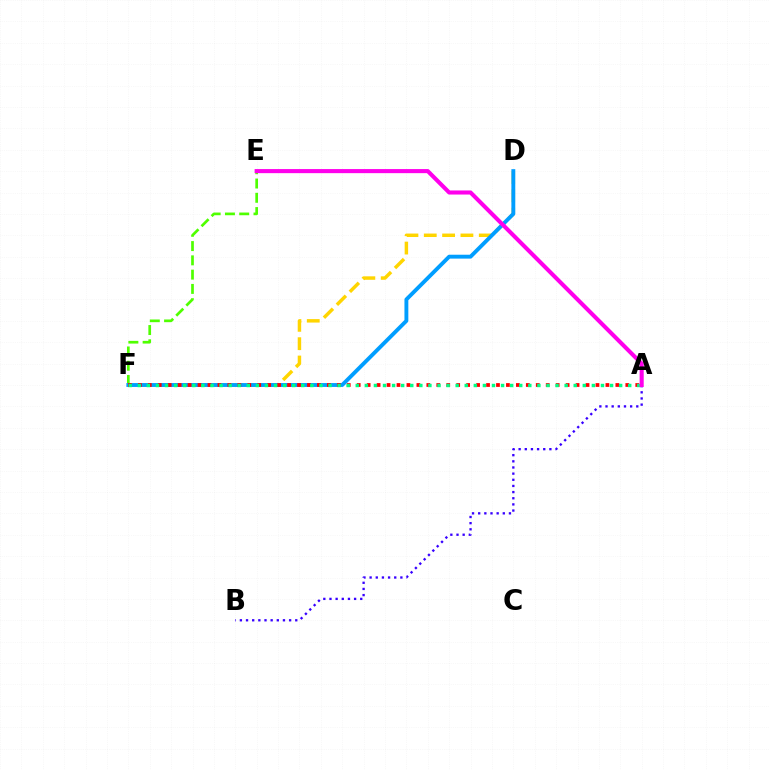{('E', 'F'): [{'color': '#4fff00', 'line_style': 'dashed', 'thickness': 1.94}], ('D', 'F'): [{'color': '#ffd500', 'line_style': 'dashed', 'thickness': 2.49}, {'color': '#009eff', 'line_style': 'solid', 'thickness': 2.8}], ('A', 'F'): [{'color': '#ff0000', 'line_style': 'dotted', 'thickness': 2.7}, {'color': '#00ff86', 'line_style': 'dotted', 'thickness': 2.47}], ('A', 'B'): [{'color': '#3700ff', 'line_style': 'dotted', 'thickness': 1.67}], ('A', 'E'): [{'color': '#ff00ed', 'line_style': 'solid', 'thickness': 2.94}]}